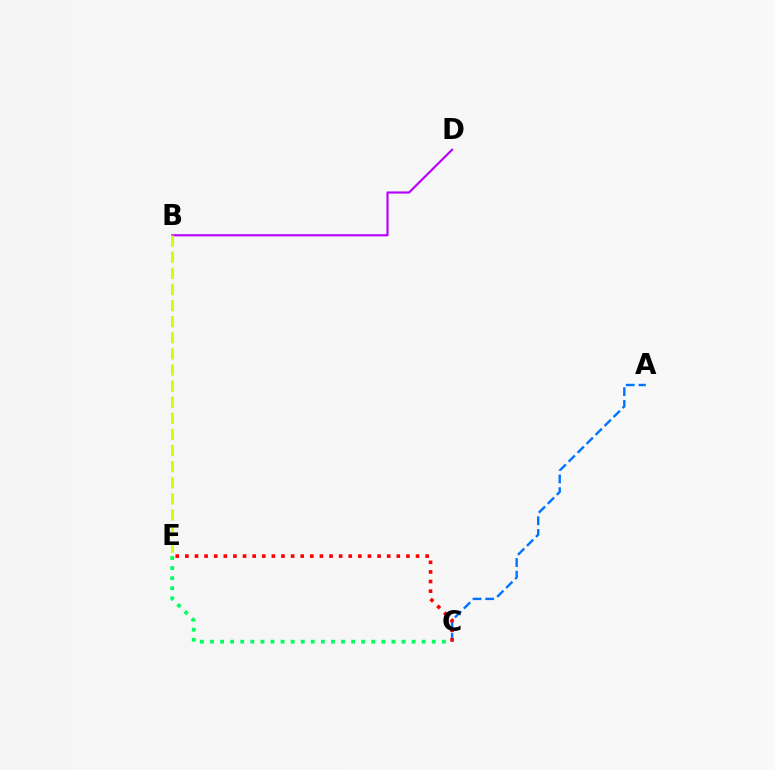{('A', 'C'): [{'color': '#0074ff', 'line_style': 'dashed', 'thickness': 1.72}], ('C', 'E'): [{'color': '#ff0000', 'line_style': 'dotted', 'thickness': 2.61}, {'color': '#00ff5c', 'line_style': 'dotted', 'thickness': 2.74}], ('B', 'D'): [{'color': '#b900ff', 'line_style': 'solid', 'thickness': 1.55}], ('B', 'E'): [{'color': '#d1ff00', 'line_style': 'dashed', 'thickness': 2.19}]}